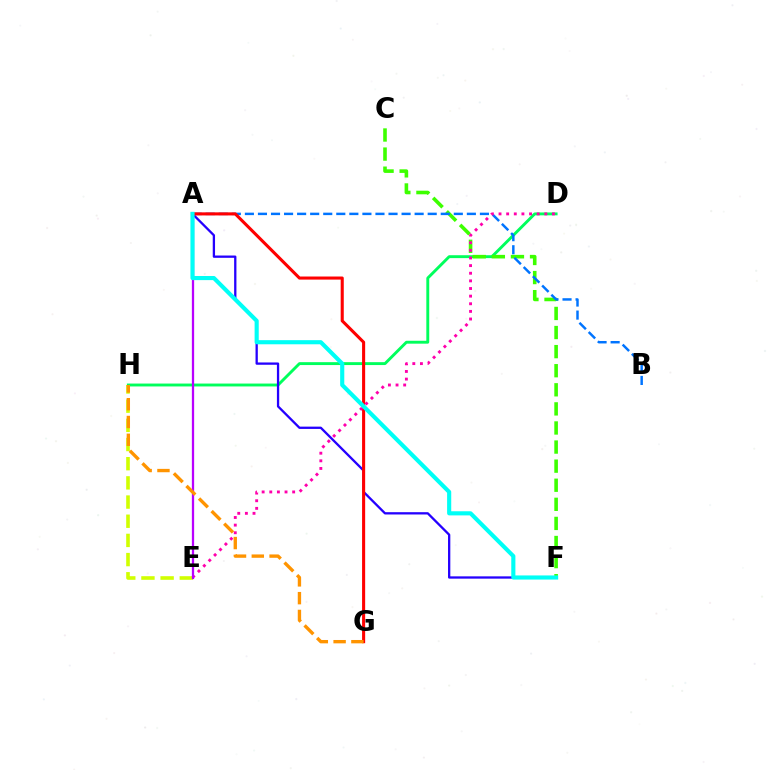{('D', 'H'): [{'color': '#00ff5c', 'line_style': 'solid', 'thickness': 2.08}], ('A', 'F'): [{'color': '#2500ff', 'line_style': 'solid', 'thickness': 1.65}, {'color': '#00fff6', 'line_style': 'solid', 'thickness': 2.97}], ('C', 'F'): [{'color': '#3dff00', 'line_style': 'dashed', 'thickness': 2.59}], ('A', 'B'): [{'color': '#0074ff', 'line_style': 'dashed', 'thickness': 1.77}], ('A', 'G'): [{'color': '#ff0000', 'line_style': 'solid', 'thickness': 2.22}], ('D', 'E'): [{'color': '#ff00ac', 'line_style': 'dotted', 'thickness': 2.07}], ('E', 'H'): [{'color': '#d1ff00', 'line_style': 'dashed', 'thickness': 2.61}], ('A', 'E'): [{'color': '#b900ff', 'line_style': 'solid', 'thickness': 1.64}], ('G', 'H'): [{'color': '#ff9400', 'line_style': 'dashed', 'thickness': 2.42}]}